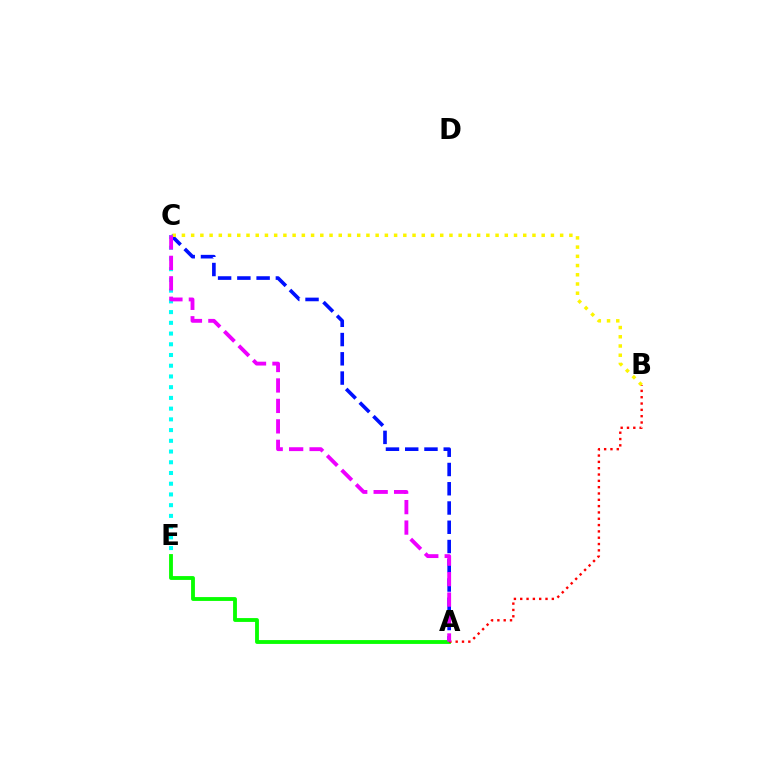{('A', 'C'): [{'color': '#0010ff', 'line_style': 'dashed', 'thickness': 2.62}, {'color': '#ee00ff', 'line_style': 'dashed', 'thickness': 2.78}], ('A', 'E'): [{'color': '#08ff00', 'line_style': 'solid', 'thickness': 2.77}], ('A', 'B'): [{'color': '#ff0000', 'line_style': 'dotted', 'thickness': 1.72}], ('C', 'E'): [{'color': '#00fff6', 'line_style': 'dotted', 'thickness': 2.91}], ('B', 'C'): [{'color': '#fcf500', 'line_style': 'dotted', 'thickness': 2.51}]}